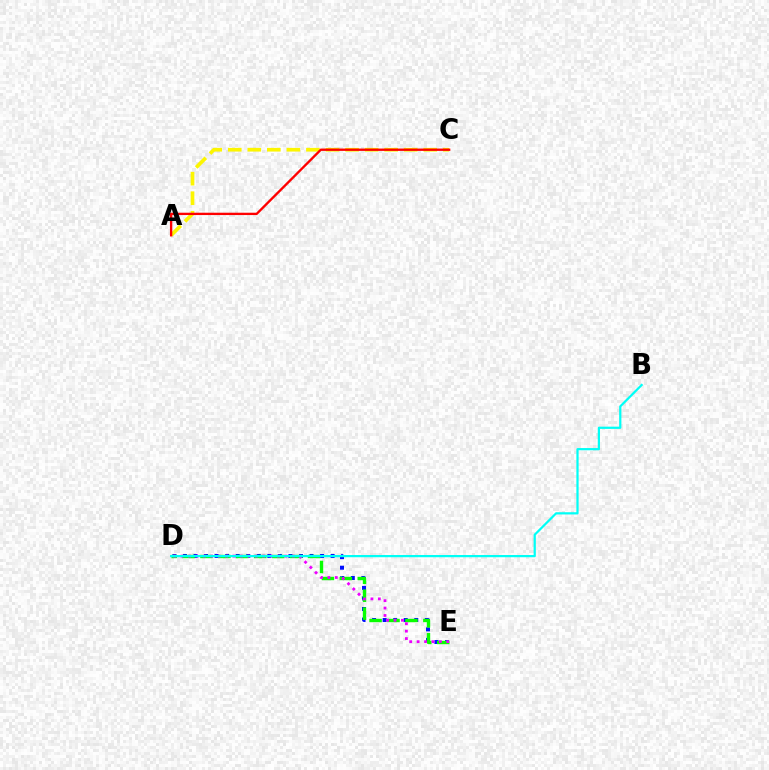{('D', 'E'): [{'color': '#0010ff', 'line_style': 'dotted', 'thickness': 2.87}, {'color': '#08ff00', 'line_style': 'dashed', 'thickness': 2.44}, {'color': '#ee00ff', 'line_style': 'dotted', 'thickness': 2.01}], ('B', 'D'): [{'color': '#00fff6', 'line_style': 'solid', 'thickness': 1.61}], ('A', 'C'): [{'color': '#fcf500', 'line_style': 'dashed', 'thickness': 2.66}, {'color': '#ff0000', 'line_style': 'solid', 'thickness': 1.69}]}